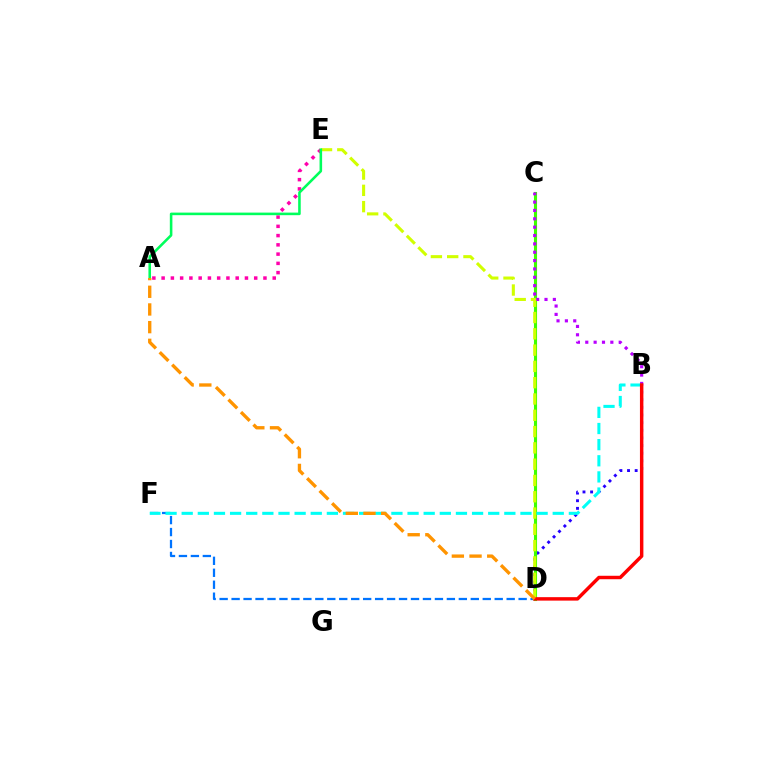{('D', 'F'): [{'color': '#0074ff', 'line_style': 'dashed', 'thickness': 1.62}], ('B', 'D'): [{'color': '#2500ff', 'line_style': 'dotted', 'thickness': 2.07}, {'color': '#ff0000', 'line_style': 'solid', 'thickness': 2.49}], ('C', 'D'): [{'color': '#3dff00', 'line_style': 'solid', 'thickness': 2.24}], ('B', 'C'): [{'color': '#b900ff', 'line_style': 'dotted', 'thickness': 2.27}], ('A', 'E'): [{'color': '#ff00ac', 'line_style': 'dotted', 'thickness': 2.52}, {'color': '#00ff5c', 'line_style': 'solid', 'thickness': 1.86}], ('D', 'E'): [{'color': '#d1ff00', 'line_style': 'dashed', 'thickness': 2.21}], ('B', 'F'): [{'color': '#00fff6', 'line_style': 'dashed', 'thickness': 2.19}], ('A', 'D'): [{'color': '#ff9400', 'line_style': 'dashed', 'thickness': 2.4}]}